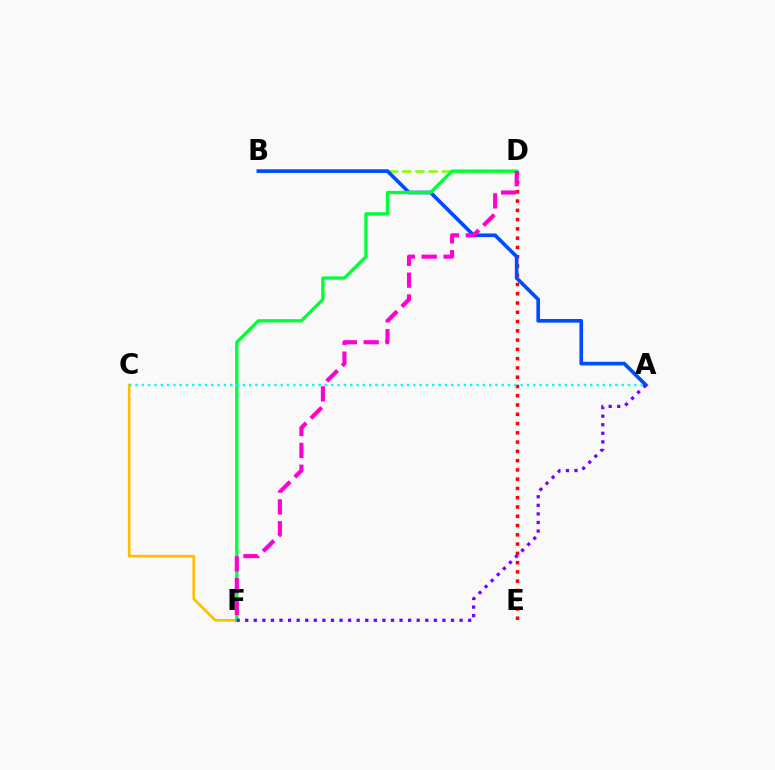{('C', 'F'): [{'color': '#ffbd00', 'line_style': 'solid', 'thickness': 1.9}], ('B', 'D'): [{'color': '#84ff00', 'line_style': 'dashed', 'thickness': 1.8}], ('D', 'E'): [{'color': '#ff0000', 'line_style': 'dotted', 'thickness': 2.52}], ('A', 'B'): [{'color': '#004bff', 'line_style': 'solid', 'thickness': 2.63}], ('D', 'F'): [{'color': '#00ff39', 'line_style': 'solid', 'thickness': 2.38}, {'color': '#ff00cf', 'line_style': 'dashed', 'thickness': 2.97}], ('A', 'F'): [{'color': '#7200ff', 'line_style': 'dotted', 'thickness': 2.33}], ('A', 'C'): [{'color': '#00fff6', 'line_style': 'dotted', 'thickness': 1.72}]}